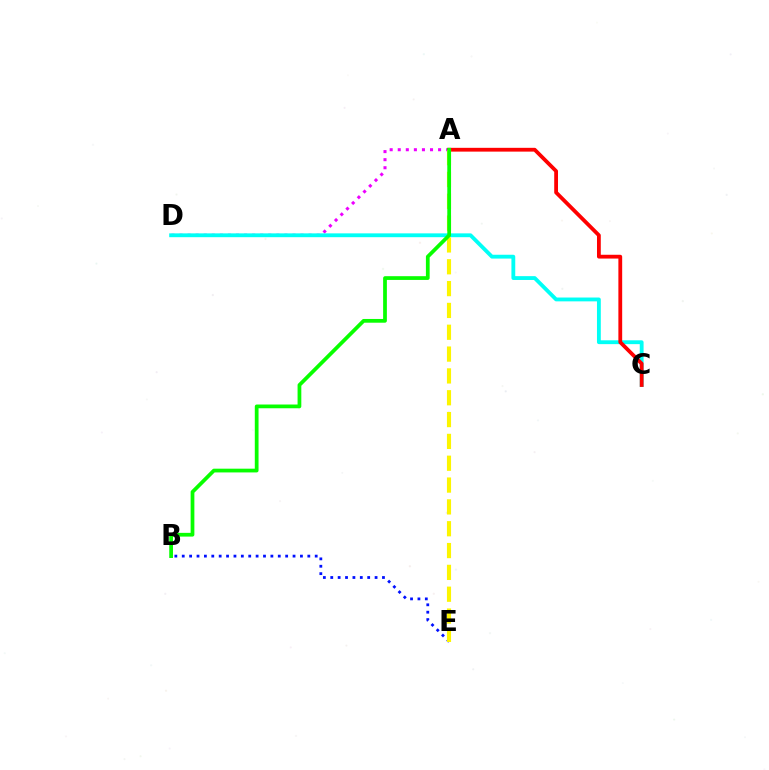{('B', 'E'): [{'color': '#0010ff', 'line_style': 'dotted', 'thickness': 2.01}], ('A', 'D'): [{'color': '#ee00ff', 'line_style': 'dotted', 'thickness': 2.19}], ('C', 'D'): [{'color': '#00fff6', 'line_style': 'solid', 'thickness': 2.76}], ('A', 'C'): [{'color': '#ff0000', 'line_style': 'solid', 'thickness': 2.73}], ('A', 'E'): [{'color': '#fcf500', 'line_style': 'dashed', 'thickness': 2.97}], ('A', 'B'): [{'color': '#08ff00', 'line_style': 'solid', 'thickness': 2.7}]}